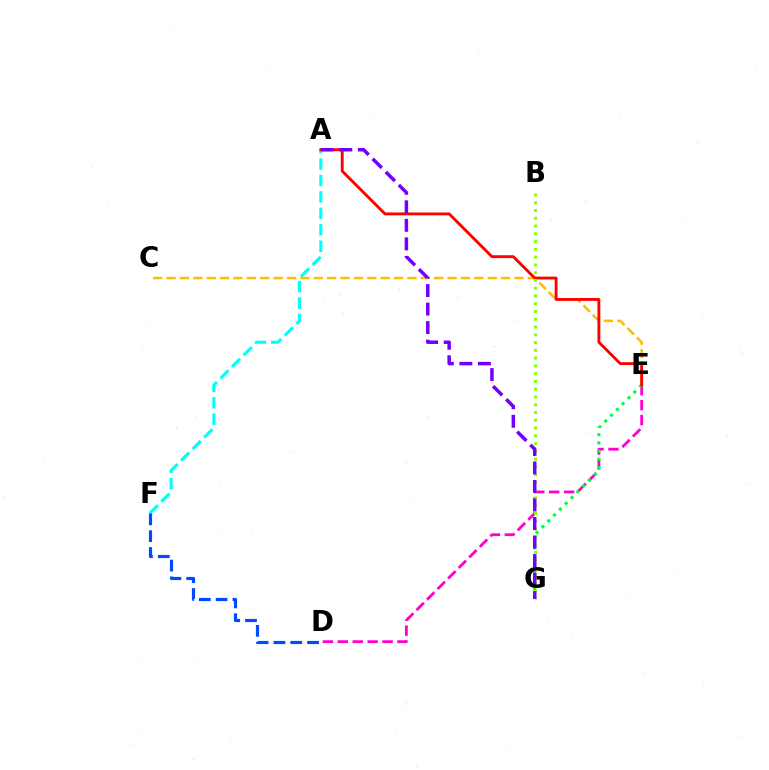{('D', 'E'): [{'color': '#ff00cf', 'line_style': 'dashed', 'thickness': 2.03}], ('A', 'F'): [{'color': '#00fff6', 'line_style': 'dashed', 'thickness': 2.23}], ('C', 'E'): [{'color': '#ffbd00', 'line_style': 'dashed', 'thickness': 1.82}], ('E', 'G'): [{'color': '#00ff39', 'line_style': 'dotted', 'thickness': 2.23}], ('A', 'E'): [{'color': '#ff0000', 'line_style': 'solid', 'thickness': 2.07}], ('B', 'G'): [{'color': '#84ff00', 'line_style': 'dotted', 'thickness': 2.11}], ('D', 'F'): [{'color': '#004bff', 'line_style': 'dashed', 'thickness': 2.28}], ('A', 'G'): [{'color': '#7200ff', 'line_style': 'dashed', 'thickness': 2.52}]}